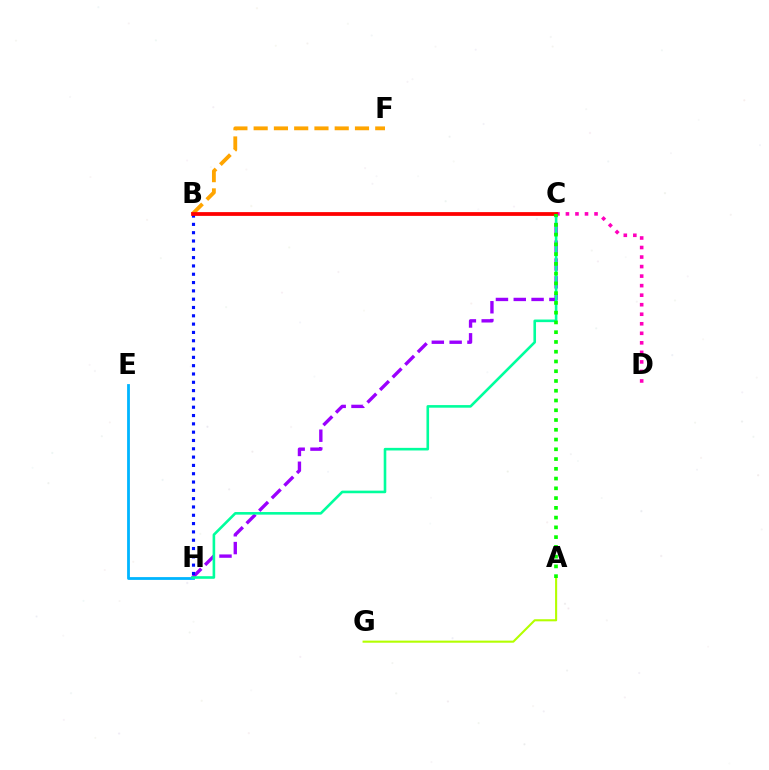{('A', 'G'): [{'color': '#b3ff00', 'line_style': 'solid', 'thickness': 1.51}], ('C', 'H'): [{'color': '#9b00ff', 'line_style': 'dashed', 'thickness': 2.42}, {'color': '#00ff9d', 'line_style': 'solid', 'thickness': 1.88}], ('E', 'H'): [{'color': '#00b5ff', 'line_style': 'solid', 'thickness': 2.02}], ('C', 'D'): [{'color': '#ff00bd', 'line_style': 'dotted', 'thickness': 2.59}], ('B', 'F'): [{'color': '#ffa500', 'line_style': 'dashed', 'thickness': 2.75}], ('B', 'H'): [{'color': '#0010ff', 'line_style': 'dotted', 'thickness': 2.26}], ('B', 'C'): [{'color': '#ff0000', 'line_style': 'solid', 'thickness': 2.72}], ('A', 'C'): [{'color': '#08ff00', 'line_style': 'dotted', 'thickness': 2.65}]}